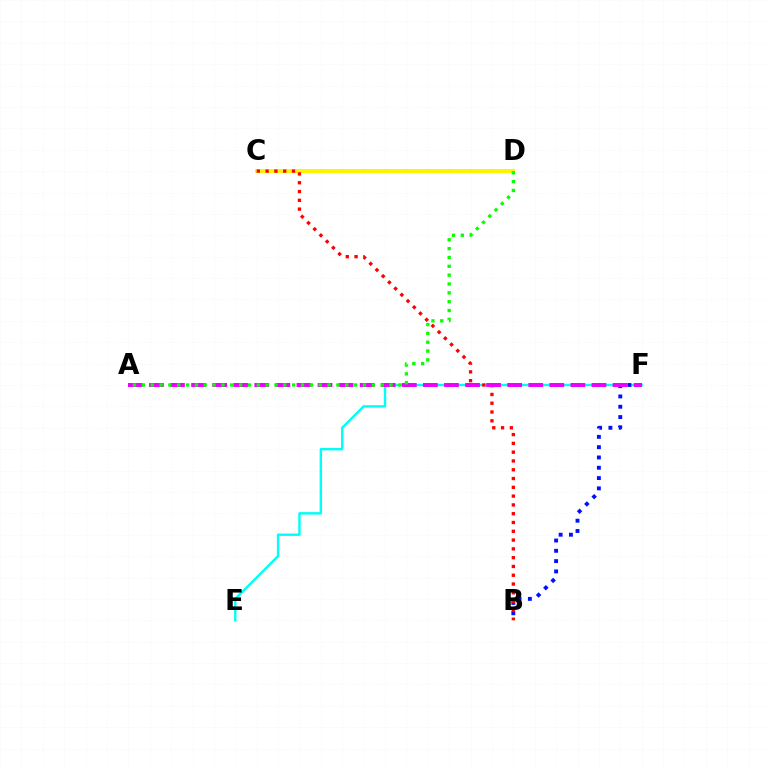{('E', 'F'): [{'color': '#00fff6', 'line_style': 'solid', 'thickness': 1.74}], ('B', 'F'): [{'color': '#0010ff', 'line_style': 'dotted', 'thickness': 2.8}], ('C', 'D'): [{'color': '#fcf500', 'line_style': 'solid', 'thickness': 2.82}], ('B', 'C'): [{'color': '#ff0000', 'line_style': 'dotted', 'thickness': 2.39}], ('A', 'F'): [{'color': '#ee00ff', 'line_style': 'dashed', 'thickness': 2.86}], ('A', 'D'): [{'color': '#08ff00', 'line_style': 'dotted', 'thickness': 2.4}]}